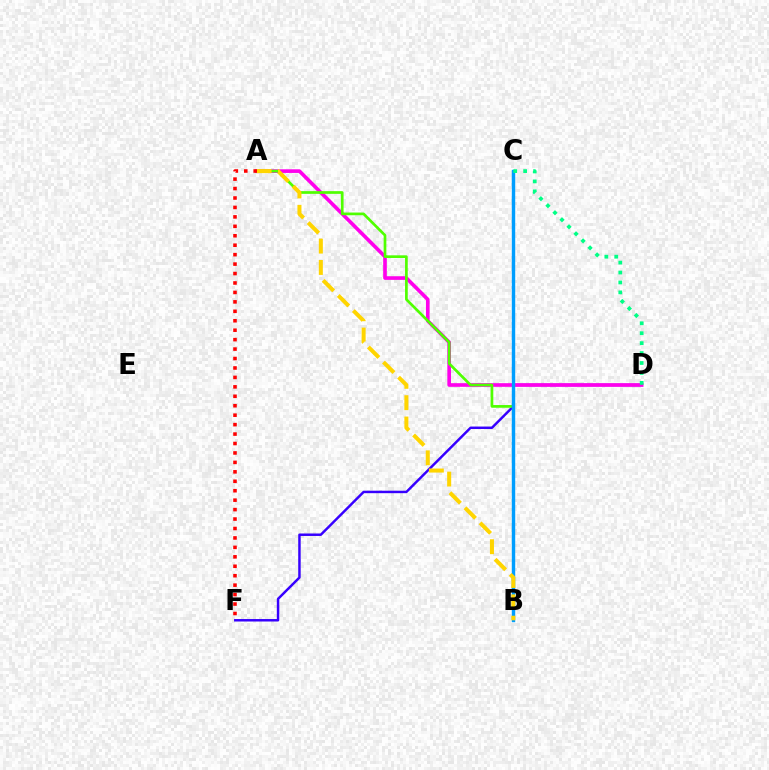{('D', 'F'): [{'color': '#3700ff', 'line_style': 'solid', 'thickness': 1.78}], ('A', 'D'): [{'color': '#ff00ed', 'line_style': 'solid', 'thickness': 2.62}], ('A', 'B'): [{'color': '#4fff00', 'line_style': 'solid', 'thickness': 1.94}, {'color': '#ffd500', 'line_style': 'dashed', 'thickness': 2.9}], ('B', 'C'): [{'color': '#009eff', 'line_style': 'solid', 'thickness': 2.46}], ('A', 'F'): [{'color': '#ff0000', 'line_style': 'dotted', 'thickness': 2.57}], ('C', 'D'): [{'color': '#00ff86', 'line_style': 'dotted', 'thickness': 2.7}]}